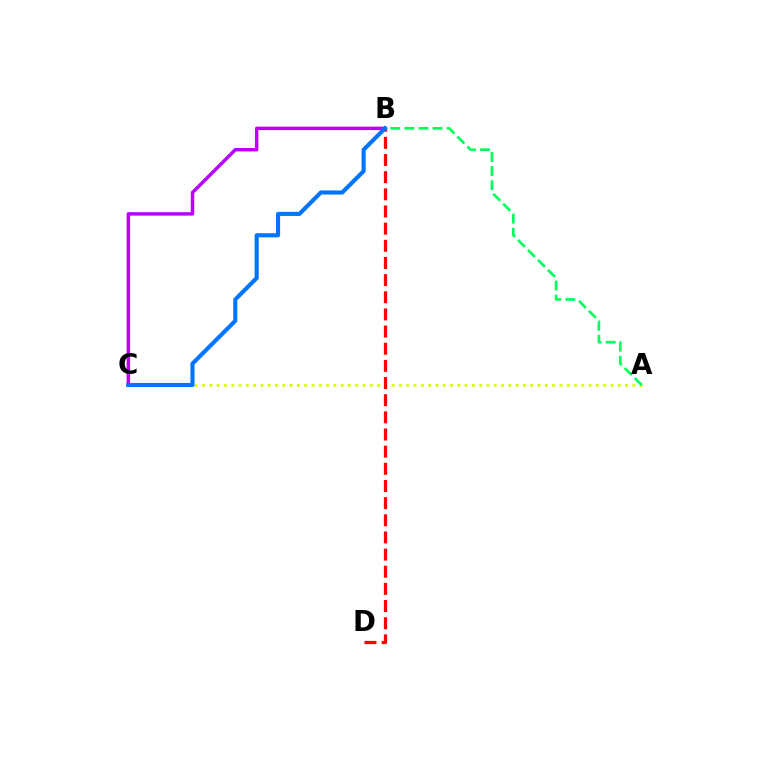{('A', 'C'): [{'color': '#d1ff00', 'line_style': 'dotted', 'thickness': 1.98}], ('A', 'B'): [{'color': '#00ff5c', 'line_style': 'dashed', 'thickness': 1.92}], ('B', 'D'): [{'color': '#ff0000', 'line_style': 'dashed', 'thickness': 2.33}], ('B', 'C'): [{'color': '#b900ff', 'line_style': 'solid', 'thickness': 2.47}, {'color': '#0074ff', 'line_style': 'solid', 'thickness': 2.95}]}